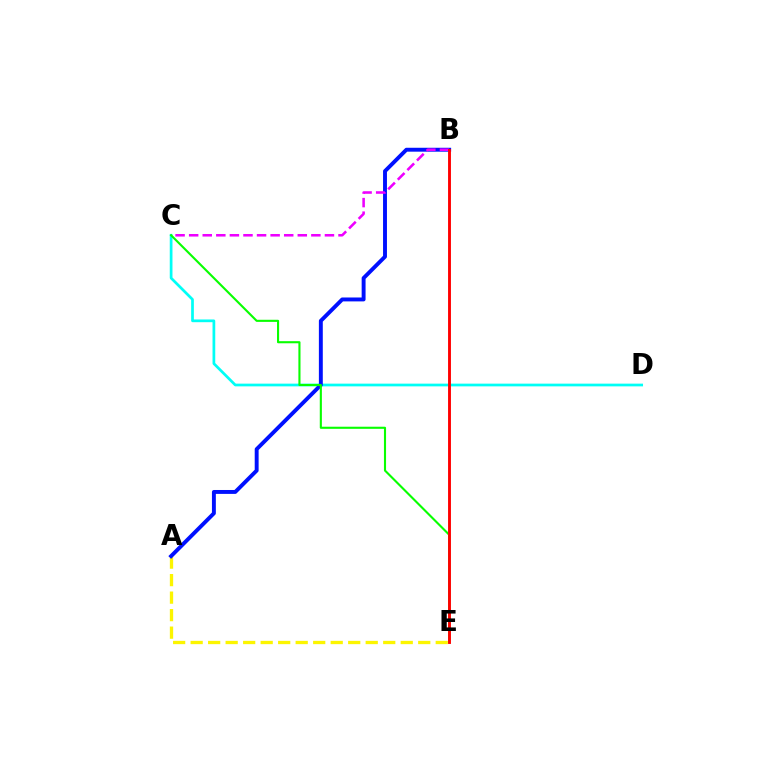{('A', 'E'): [{'color': '#fcf500', 'line_style': 'dashed', 'thickness': 2.38}], ('C', 'D'): [{'color': '#00fff6', 'line_style': 'solid', 'thickness': 1.96}], ('A', 'B'): [{'color': '#0010ff', 'line_style': 'solid', 'thickness': 2.81}], ('B', 'C'): [{'color': '#ee00ff', 'line_style': 'dashed', 'thickness': 1.84}], ('C', 'E'): [{'color': '#08ff00', 'line_style': 'solid', 'thickness': 1.52}], ('B', 'E'): [{'color': '#ff0000', 'line_style': 'solid', 'thickness': 2.08}]}